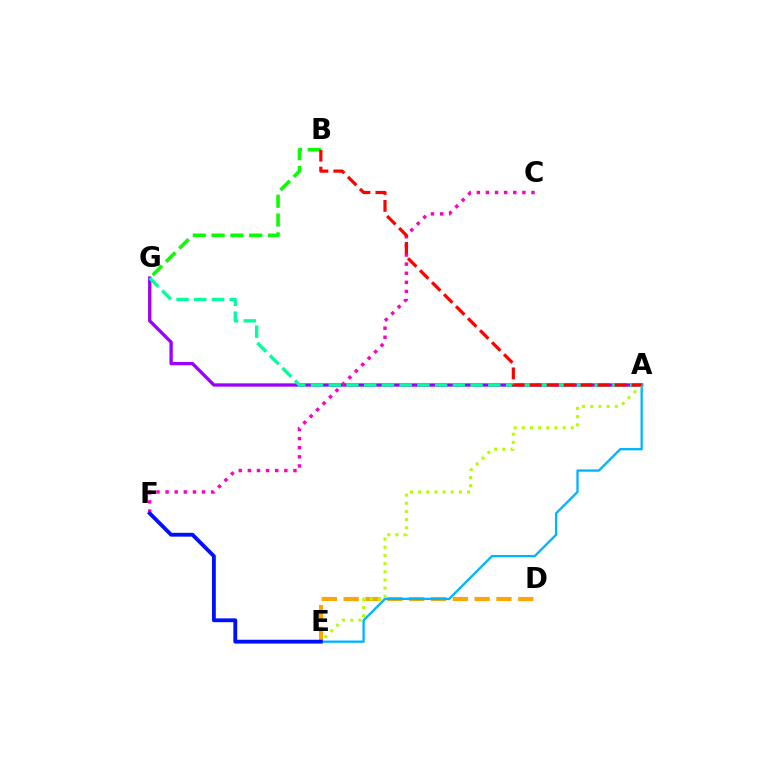{('B', 'G'): [{'color': '#08ff00', 'line_style': 'dashed', 'thickness': 2.55}], ('A', 'G'): [{'color': '#9b00ff', 'line_style': 'solid', 'thickness': 2.38}, {'color': '#00ff9d', 'line_style': 'dashed', 'thickness': 2.41}], ('D', 'E'): [{'color': '#ffa500', 'line_style': 'dashed', 'thickness': 2.97}], ('A', 'E'): [{'color': '#00b5ff', 'line_style': 'solid', 'thickness': 1.67}, {'color': '#b3ff00', 'line_style': 'dotted', 'thickness': 2.22}], ('C', 'F'): [{'color': '#ff00bd', 'line_style': 'dotted', 'thickness': 2.48}], ('A', 'B'): [{'color': '#ff0000', 'line_style': 'dashed', 'thickness': 2.31}], ('E', 'F'): [{'color': '#0010ff', 'line_style': 'solid', 'thickness': 2.76}]}